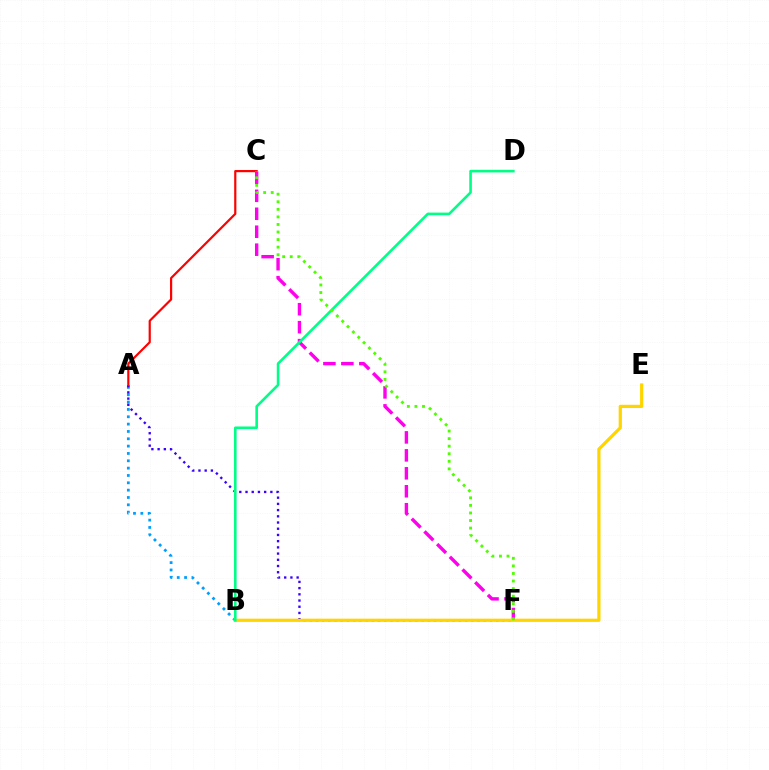{('C', 'F'): [{'color': '#ff00ed', 'line_style': 'dashed', 'thickness': 2.44}, {'color': '#4fff00', 'line_style': 'dotted', 'thickness': 2.05}], ('A', 'B'): [{'color': '#009eff', 'line_style': 'dotted', 'thickness': 1.99}], ('A', 'F'): [{'color': '#3700ff', 'line_style': 'dotted', 'thickness': 1.69}], ('B', 'E'): [{'color': '#ffd500', 'line_style': 'solid', 'thickness': 2.31}], ('A', 'C'): [{'color': '#ff0000', 'line_style': 'solid', 'thickness': 1.58}], ('B', 'D'): [{'color': '#00ff86', 'line_style': 'solid', 'thickness': 1.88}]}